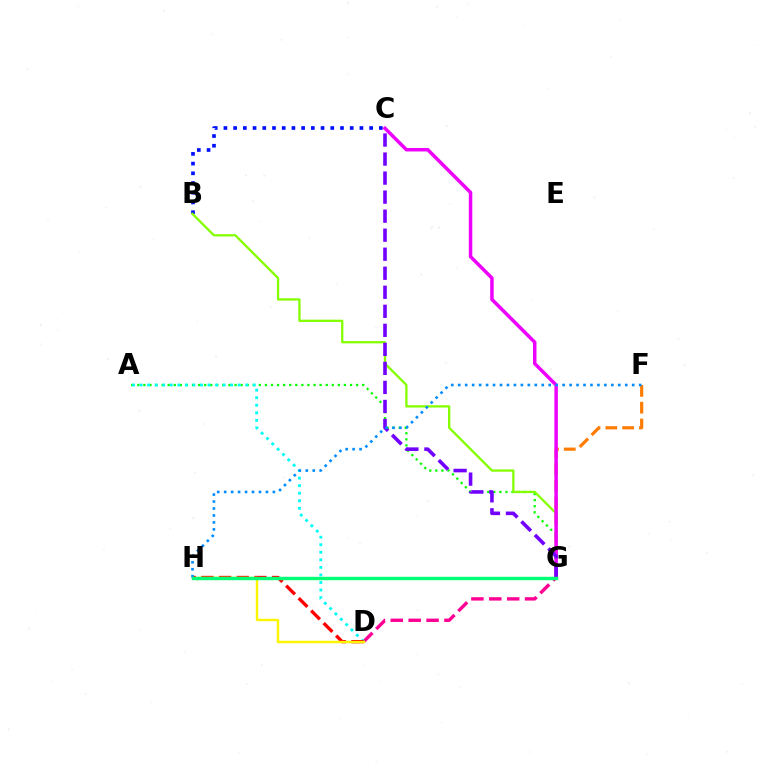{('D', 'G'): [{'color': '#ff0094', 'line_style': 'dashed', 'thickness': 2.43}], ('A', 'G'): [{'color': '#08ff00', 'line_style': 'dotted', 'thickness': 1.65}], ('A', 'D'): [{'color': '#00fff6', 'line_style': 'dotted', 'thickness': 2.05}], ('B', 'C'): [{'color': '#0010ff', 'line_style': 'dotted', 'thickness': 2.64}], ('B', 'G'): [{'color': '#84ff00', 'line_style': 'solid', 'thickness': 1.65}], ('F', 'G'): [{'color': '#ff7c00', 'line_style': 'dashed', 'thickness': 2.28}], ('D', 'H'): [{'color': '#ff0000', 'line_style': 'dashed', 'thickness': 2.4}, {'color': '#fcf500', 'line_style': 'solid', 'thickness': 1.74}], ('C', 'G'): [{'color': '#ee00ff', 'line_style': 'solid', 'thickness': 2.51}, {'color': '#7200ff', 'line_style': 'dashed', 'thickness': 2.58}], ('F', 'H'): [{'color': '#008cff', 'line_style': 'dotted', 'thickness': 1.89}], ('G', 'H'): [{'color': '#00ff74', 'line_style': 'solid', 'thickness': 2.44}]}